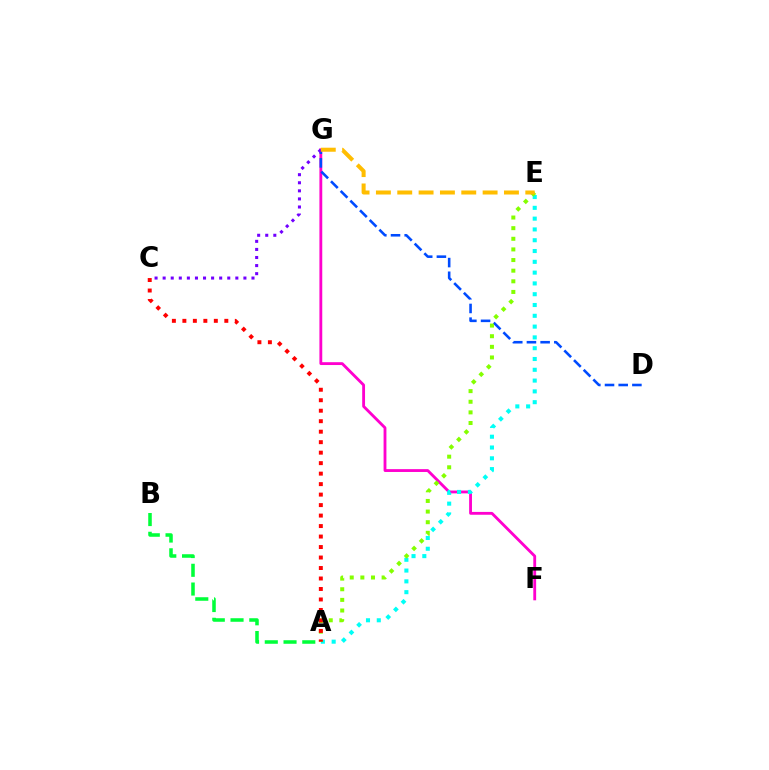{('F', 'G'): [{'color': '#ff00cf', 'line_style': 'solid', 'thickness': 2.04}], ('A', 'B'): [{'color': '#00ff39', 'line_style': 'dashed', 'thickness': 2.55}], ('D', 'G'): [{'color': '#004bff', 'line_style': 'dashed', 'thickness': 1.86}], ('A', 'E'): [{'color': '#00fff6', 'line_style': 'dotted', 'thickness': 2.93}, {'color': '#84ff00', 'line_style': 'dotted', 'thickness': 2.89}], ('C', 'G'): [{'color': '#7200ff', 'line_style': 'dotted', 'thickness': 2.19}], ('E', 'G'): [{'color': '#ffbd00', 'line_style': 'dashed', 'thickness': 2.9}], ('A', 'C'): [{'color': '#ff0000', 'line_style': 'dotted', 'thickness': 2.85}]}